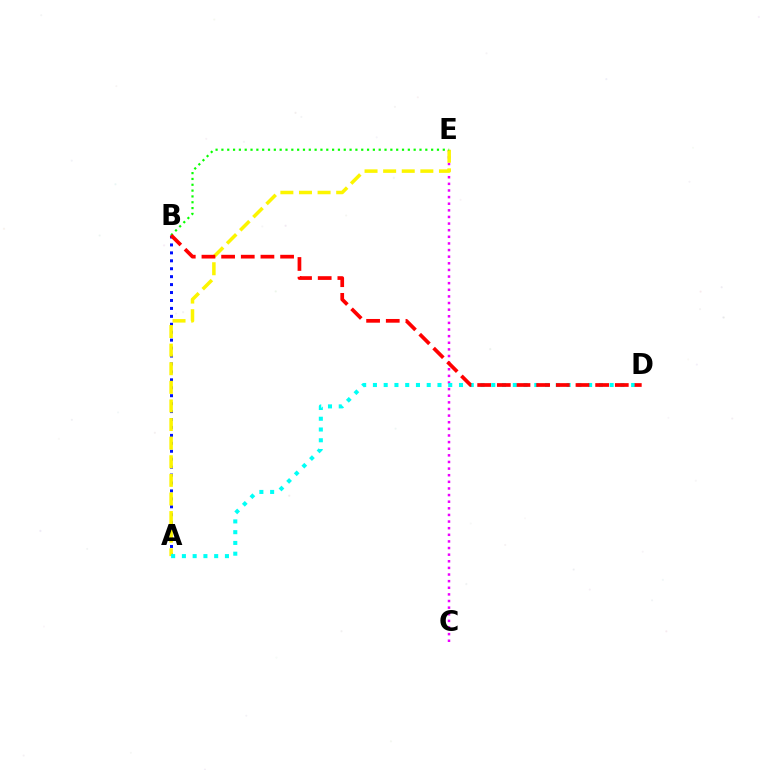{('C', 'E'): [{'color': '#ee00ff', 'line_style': 'dotted', 'thickness': 1.8}], ('A', 'B'): [{'color': '#0010ff', 'line_style': 'dotted', 'thickness': 2.16}], ('A', 'E'): [{'color': '#fcf500', 'line_style': 'dashed', 'thickness': 2.53}], ('A', 'D'): [{'color': '#00fff6', 'line_style': 'dotted', 'thickness': 2.92}], ('B', 'E'): [{'color': '#08ff00', 'line_style': 'dotted', 'thickness': 1.58}], ('B', 'D'): [{'color': '#ff0000', 'line_style': 'dashed', 'thickness': 2.67}]}